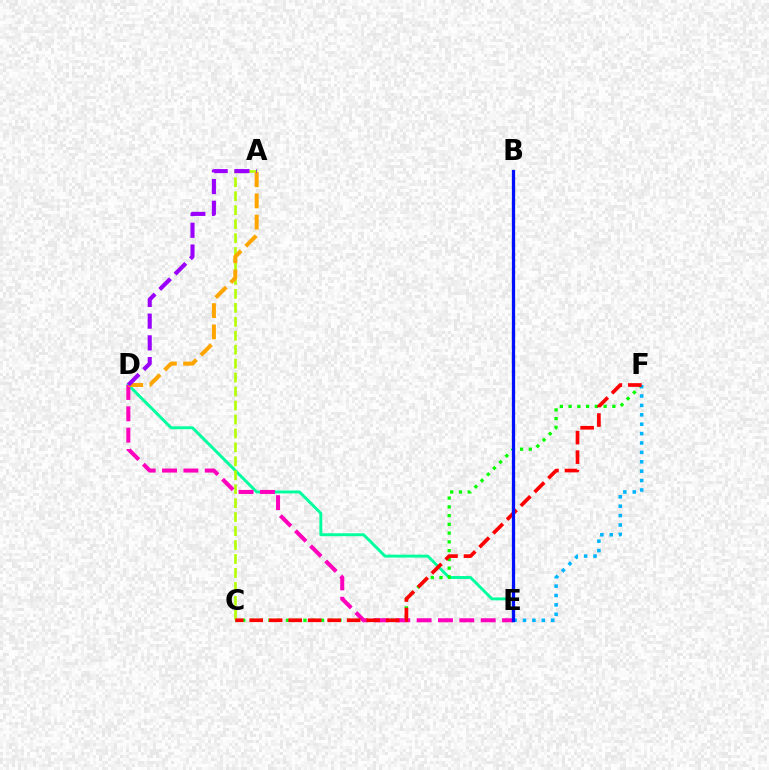{('D', 'E'): [{'color': '#00ff9d', 'line_style': 'solid', 'thickness': 2.1}, {'color': '#ff00bd', 'line_style': 'dashed', 'thickness': 2.9}], ('C', 'F'): [{'color': '#08ff00', 'line_style': 'dotted', 'thickness': 2.38}, {'color': '#ff0000', 'line_style': 'dashed', 'thickness': 2.65}], ('A', 'C'): [{'color': '#b3ff00', 'line_style': 'dashed', 'thickness': 1.9}], ('E', 'F'): [{'color': '#00b5ff', 'line_style': 'dotted', 'thickness': 2.55}], ('A', 'D'): [{'color': '#ffa500', 'line_style': 'dashed', 'thickness': 2.89}, {'color': '#9b00ff', 'line_style': 'dashed', 'thickness': 2.95}], ('B', 'E'): [{'color': '#0010ff', 'line_style': 'solid', 'thickness': 2.35}]}